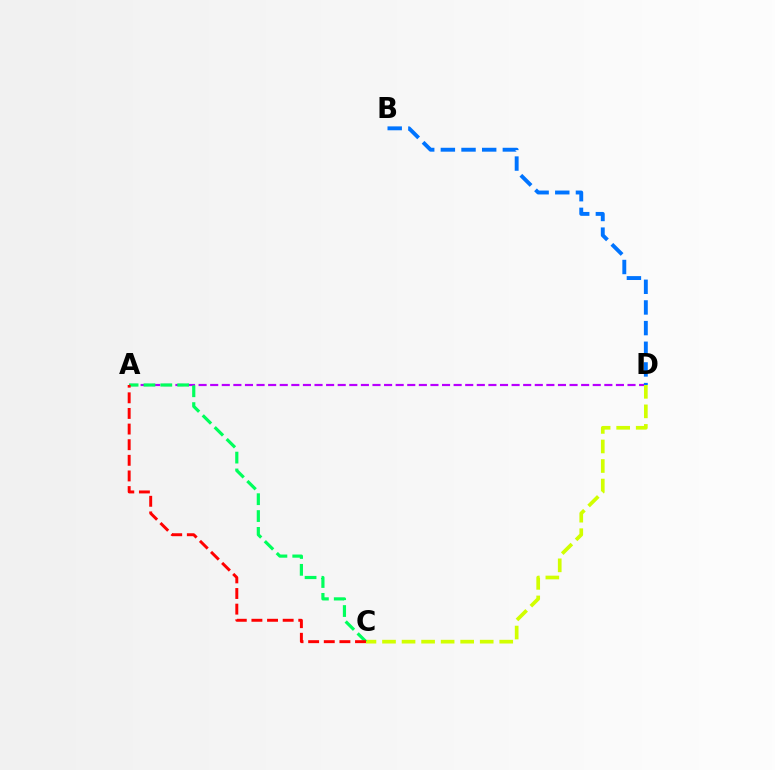{('A', 'D'): [{'color': '#b900ff', 'line_style': 'dashed', 'thickness': 1.57}], ('B', 'D'): [{'color': '#0074ff', 'line_style': 'dashed', 'thickness': 2.81}], ('C', 'D'): [{'color': '#d1ff00', 'line_style': 'dashed', 'thickness': 2.65}], ('A', 'C'): [{'color': '#00ff5c', 'line_style': 'dashed', 'thickness': 2.29}, {'color': '#ff0000', 'line_style': 'dashed', 'thickness': 2.12}]}